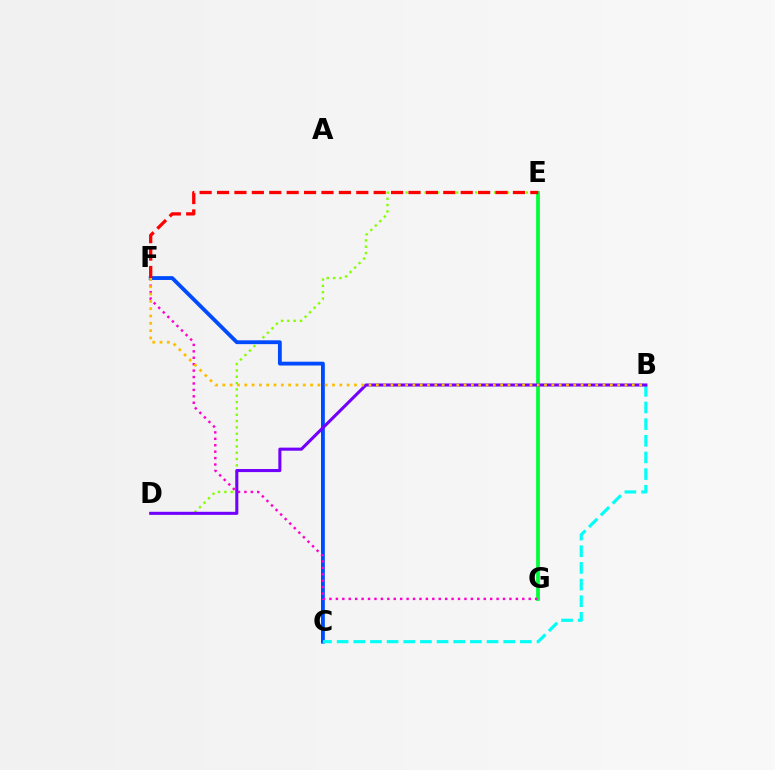{('D', 'E'): [{'color': '#84ff00', 'line_style': 'dotted', 'thickness': 1.72}], ('C', 'F'): [{'color': '#004bff', 'line_style': 'solid', 'thickness': 2.76}], ('E', 'G'): [{'color': '#00ff39', 'line_style': 'solid', 'thickness': 2.69}], ('F', 'G'): [{'color': '#ff00cf', 'line_style': 'dotted', 'thickness': 1.75}], ('E', 'F'): [{'color': '#ff0000', 'line_style': 'dashed', 'thickness': 2.36}], ('B', 'C'): [{'color': '#00fff6', 'line_style': 'dashed', 'thickness': 2.26}], ('B', 'D'): [{'color': '#7200ff', 'line_style': 'solid', 'thickness': 2.21}], ('B', 'F'): [{'color': '#ffbd00', 'line_style': 'dotted', 'thickness': 1.99}]}